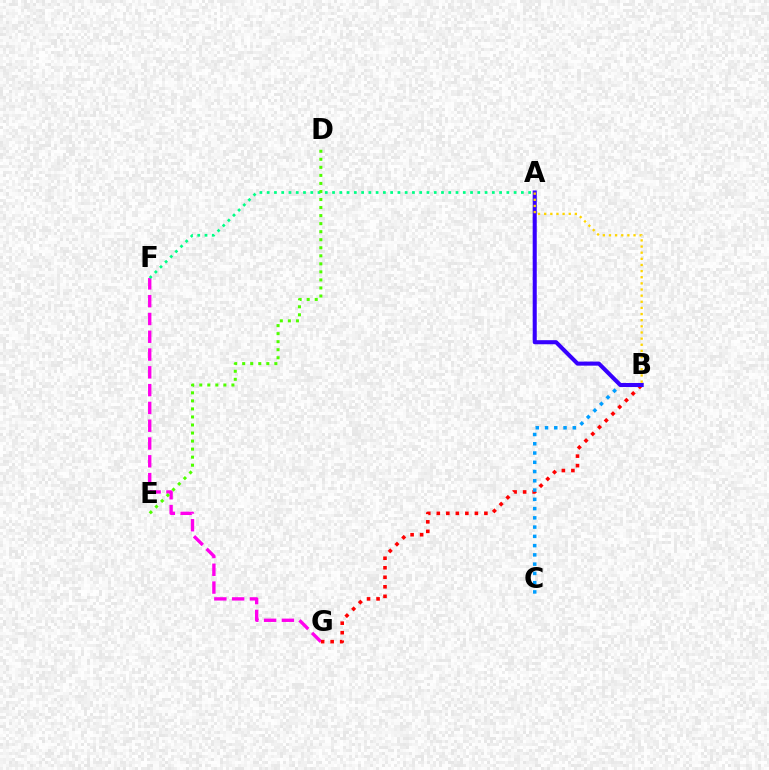{('F', 'G'): [{'color': '#ff00ed', 'line_style': 'dashed', 'thickness': 2.42}], ('A', 'F'): [{'color': '#00ff86', 'line_style': 'dotted', 'thickness': 1.97}], ('B', 'G'): [{'color': '#ff0000', 'line_style': 'dotted', 'thickness': 2.59}], ('B', 'C'): [{'color': '#009eff', 'line_style': 'dotted', 'thickness': 2.52}], ('A', 'B'): [{'color': '#3700ff', 'line_style': 'solid', 'thickness': 2.93}, {'color': '#ffd500', 'line_style': 'dotted', 'thickness': 1.67}], ('D', 'E'): [{'color': '#4fff00', 'line_style': 'dotted', 'thickness': 2.18}]}